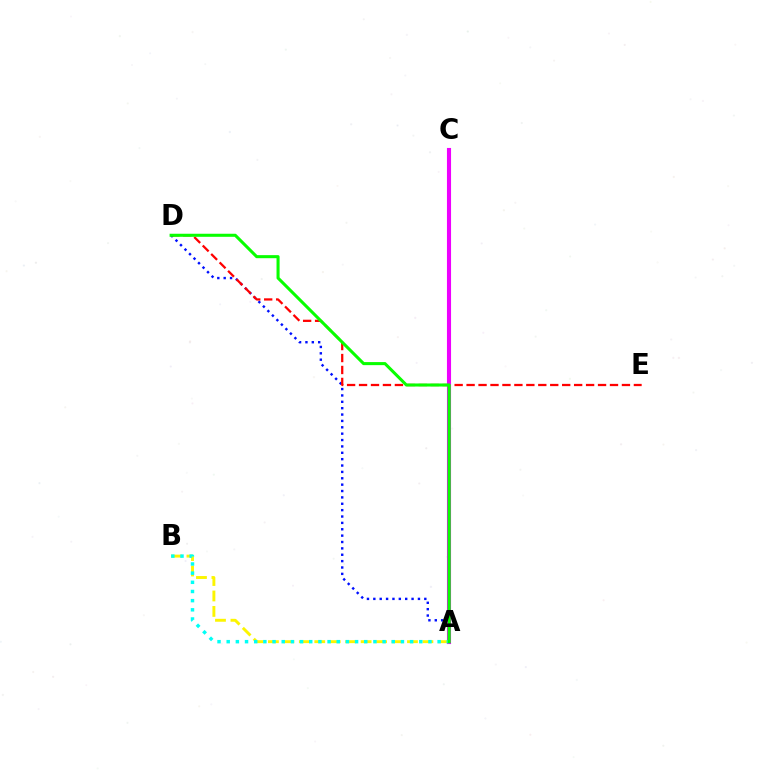{('A', 'D'): [{'color': '#0010ff', 'line_style': 'dotted', 'thickness': 1.73}, {'color': '#08ff00', 'line_style': 'solid', 'thickness': 2.2}], ('D', 'E'): [{'color': '#ff0000', 'line_style': 'dashed', 'thickness': 1.62}], ('A', 'B'): [{'color': '#fcf500', 'line_style': 'dashed', 'thickness': 2.1}, {'color': '#00fff6', 'line_style': 'dotted', 'thickness': 2.49}], ('A', 'C'): [{'color': '#ee00ff', 'line_style': 'solid', 'thickness': 2.95}]}